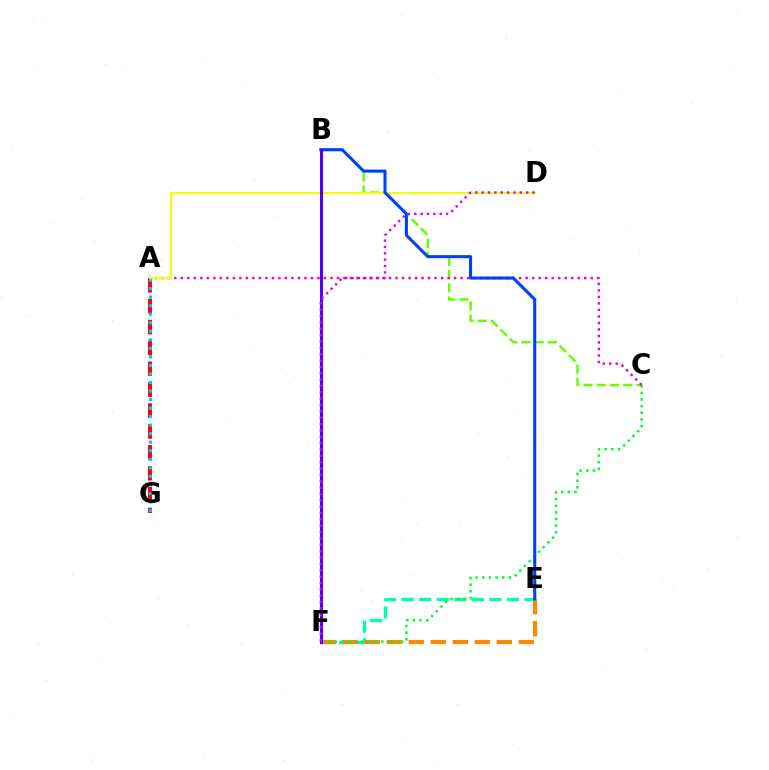{('A', 'G'): [{'color': '#ff0000', 'line_style': 'dashed', 'thickness': 2.84}, {'color': '#00c7ff', 'line_style': 'dotted', 'thickness': 2.32}], ('B', 'C'): [{'color': '#66ff00', 'line_style': 'dashed', 'thickness': 1.79}], ('E', 'F'): [{'color': '#00ffaf', 'line_style': 'dashed', 'thickness': 2.39}, {'color': '#ff8800', 'line_style': 'dashed', 'thickness': 2.99}], ('A', 'C'): [{'color': '#ff00a0', 'line_style': 'dotted', 'thickness': 1.77}], ('C', 'F'): [{'color': '#00ff27', 'line_style': 'dotted', 'thickness': 1.8}], ('A', 'D'): [{'color': '#eeff00', 'line_style': 'solid', 'thickness': 1.54}], ('B', 'E'): [{'color': '#003fff', 'line_style': 'solid', 'thickness': 2.21}], ('B', 'F'): [{'color': '#4f00ff', 'line_style': 'solid', 'thickness': 2.21}], ('D', 'F'): [{'color': '#d600ff', 'line_style': 'dotted', 'thickness': 1.73}]}